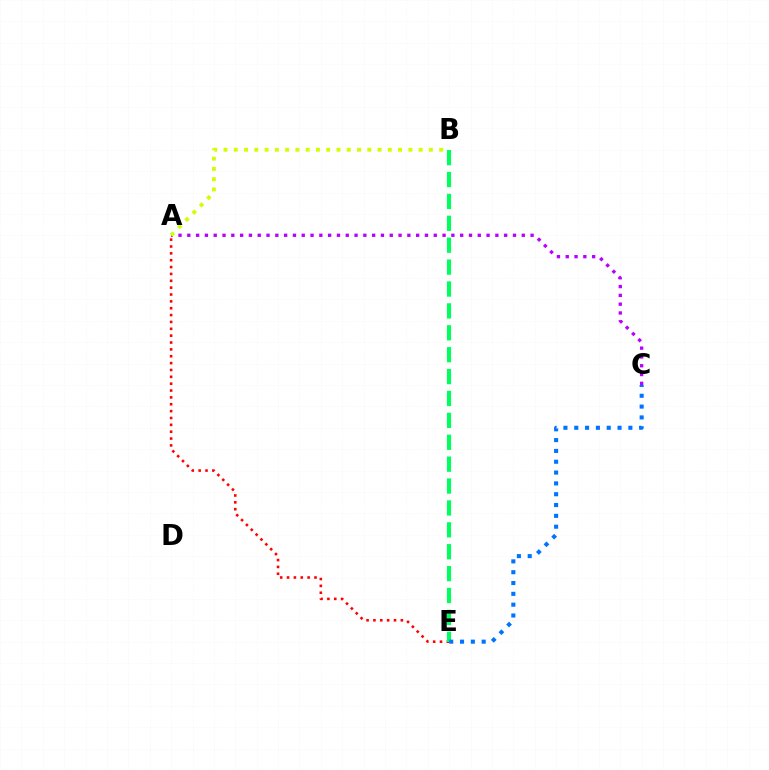{('A', 'E'): [{'color': '#ff0000', 'line_style': 'dotted', 'thickness': 1.86}], ('A', 'C'): [{'color': '#b900ff', 'line_style': 'dotted', 'thickness': 2.39}], ('B', 'E'): [{'color': '#00ff5c', 'line_style': 'dashed', 'thickness': 2.97}], ('A', 'B'): [{'color': '#d1ff00', 'line_style': 'dotted', 'thickness': 2.79}], ('C', 'E'): [{'color': '#0074ff', 'line_style': 'dotted', 'thickness': 2.94}]}